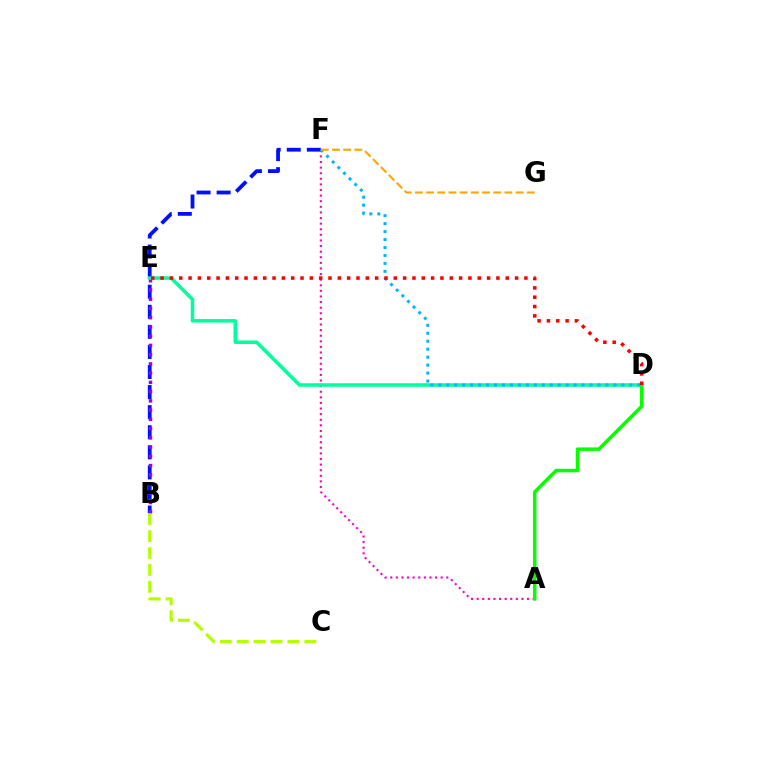{('A', 'F'): [{'color': '#ff00bd', 'line_style': 'dotted', 'thickness': 1.52}], ('B', 'F'): [{'color': '#0010ff', 'line_style': 'dashed', 'thickness': 2.73}], ('B', 'E'): [{'color': '#9b00ff', 'line_style': 'dotted', 'thickness': 2.51}], ('D', 'E'): [{'color': '#00ff9d', 'line_style': 'solid', 'thickness': 2.54}, {'color': '#ff0000', 'line_style': 'dotted', 'thickness': 2.53}], ('A', 'D'): [{'color': '#08ff00', 'line_style': 'solid', 'thickness': 2.53}], ('B', 'C'): [{'color': '#b3ff00', 'line_style': 'dashed', 'thickness': 2.3}], ('D', 'F'): [{'color': '#00b5ff', 'line_style': 'dotted', 'thickness': 2.16}], ('F', 'G'): [{'color': '#ffa500', 'line_style': 'dashed', 'thickness': 1.52}]}